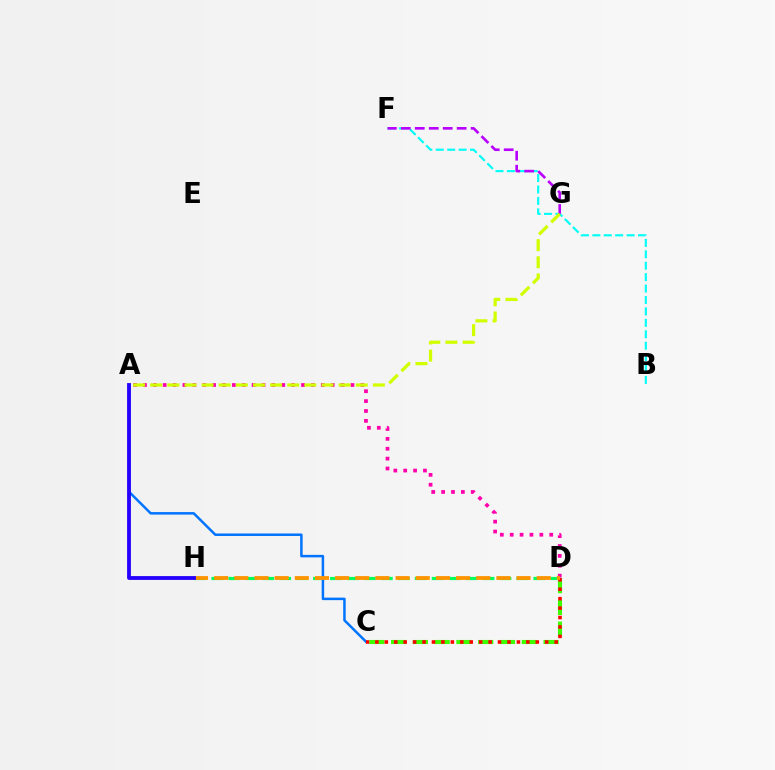{('D', 'H'): [{'color': '#00ff5c', 'line_style': 'dashed', 'thickness': 2.3}, {'color': '#ff9400', 'line_style': 'dashed', 'thickness': 2.74}], ('C', 'D'): [{'color': '#3dff00', 'line_style': 'dashed', 'thickness': 2.96}, {'color': '#ff0000', 'line_style': 'dotted', 'thickness': 2.56}], ('A', 'C'): [{'color': '#0074ff', 'line_style': 'solid', 'thickness': 1.79}], ('A', 'D'): [{'color': '#ff00ac', 'line_style': 'dotted', 'thickness': 2.68}], ('B', 'F'): [{'color': '#00fff6', 'line_style': 'dashed', 'thickness': 1.55}], ('F', 'G'): [{'color': '#b900ff', 'line_style': 'dashed', 'thickness': 1.9}], ('A', 'G'): [{'color': '#d1ff00', 'line_style': 'dashed', 'thickness': 2.33}], ('A', 'H'): [{'color': '#2500ff', 'line_style': 'solid', 'thickness': 2.74}]}